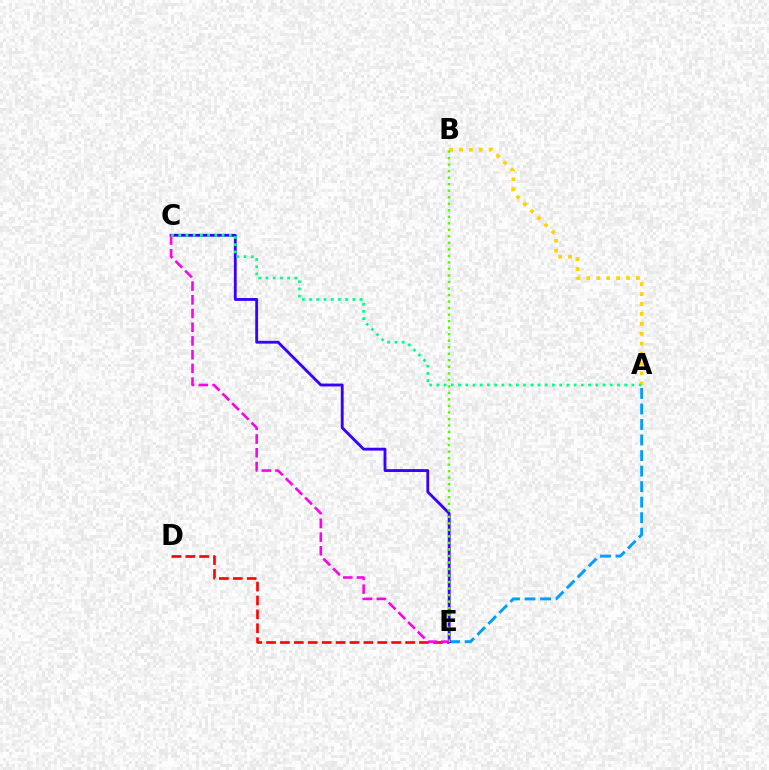{('D', 'E'): [{'color': '#ff0000', 'line_style': 'dashed', 'thickness': 1.89}], ('A', 'E'): [{'color': '#009eff', 'line_style': 'dashed', 'thickness': 2.11}], ('C', 'E'): [{'color': '#3700ff', 'line_style': 'solid', 'thickness': 2.04}, {'color': '#ff00ed', 'line_style': 'dashed', 'thickness': 1.86}], ('A', 'B'): [{'color': '#ffd500', 'line_style': 'dotted', 'thickness': 2.69}], ('B', 'E'): [{'color': '#4fff00', 'line_style': 'dotted', 'thickness': 1.77}], ('A', 'C'): [{'color': '#00ff86', 'line_style': 'dotted', 'thickness': 1.96}]}